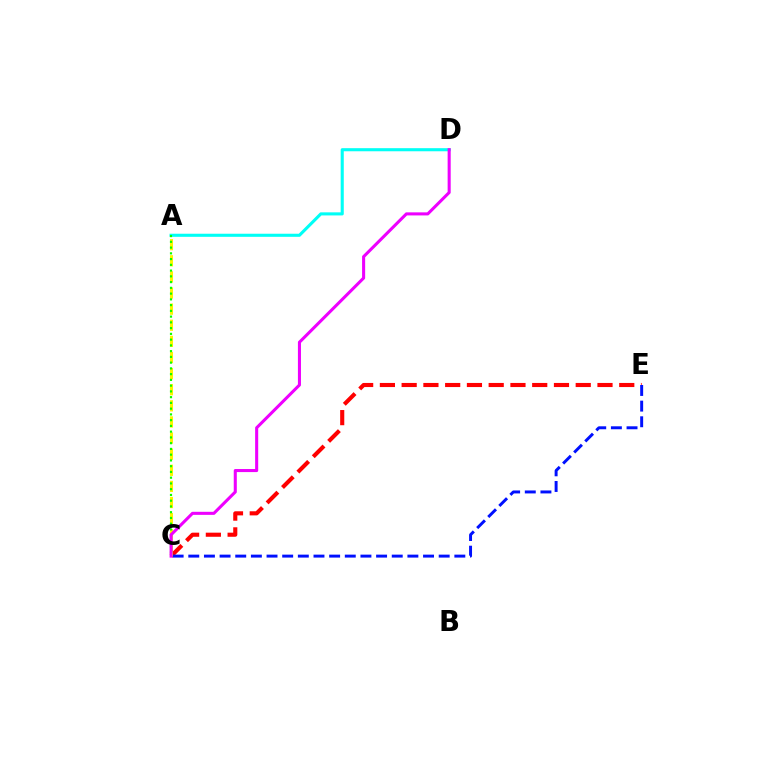{('C', 'E'): [{'color': '#ff0000', 'line_style': 'dashed', 'thickness': 2.96}, {'color': '#0010ff', 'line_style': 'dashed', 'thickness': 2.13}], ('A', 'C'): [{'color': '#fcf500', 'line_style': 'dashed', 'thickness': 2.19}, {'color': '#08ff00', 'line_style': 'dotted', 'thickness': 1.56}], ('A', 'D'): [{'color': '#00fff6', 'line_style': 'solid', 'thickness': 2.23}], ('C', 'D'): [{'color': '#ee00ff', 'line_style': 'solid', 'thickness': 2.21}]}